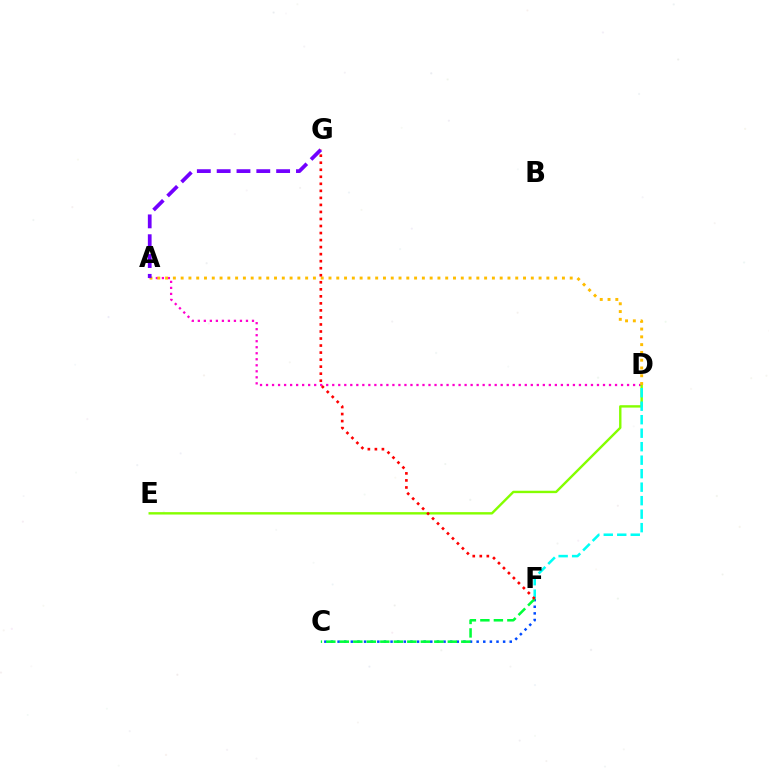{('A', 'D'): [{'color': '#ff00cf', 'line_style': 'dotted', 'thickness': 1.63}, {'color': '#ffbd00', 'line_style': 'dotted', 'thickness': 2.11}], ('D', 'E'): [{'color': '#84ff00', 'line_style': 'solid', 'thickness': 1.73}], ('A', 'G'): [{'color': '#7200ff', 'line_style': 'dashed', 'thickness': 2.69}], ('C', 'F'): [{'color': '#004bff', 'line_style': 'dotted', 'thickness': 1.8}, {'color': '#00ff39', 'line_style': 'dashed', 'thickness': 1.83}], ('D', 'F'): [{'color': '#00fff6', 'line_style': 'dashed', 'thickness': 1.83}], ('F', 'G'): [{'color': '#ff0000', 'line_style': 'dotted', 'thickness': 1.91}]}